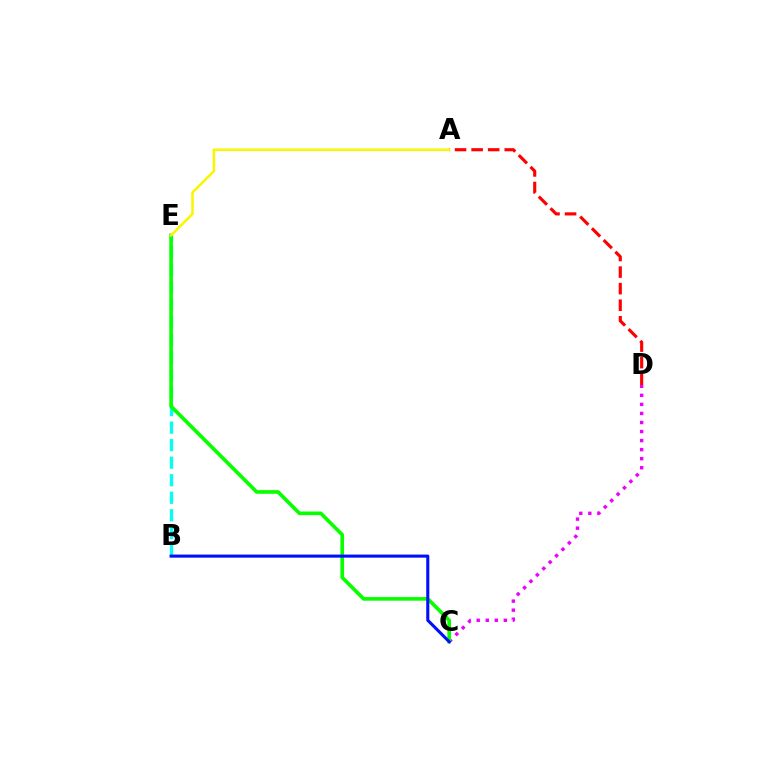{('A', 'D'): [{'color': '#ff0000', 'line_style': 'dashed', 'thickness': 2.25}], ('C', 'D'): [{'color': '#ee00ff', 'line_style': 'dotted', 'thickness': 2.46}], ('B', 'E'): [{'color': '#00fff6', 'line_style': 'dashed', 'thickness': 2.38}], ('C', 'E'): [{'color': '#08ff00', 'line_style': 'solid', 'thickness': 2.63}], ('A', 'E'): [{'color': '#fcf500', 'line_style': 'solid', 'thickness': 1.84}], ('B', 'C'): [{'color': '#0010ff', 'line_style': 'solid', 'thickness': 2.21}]}